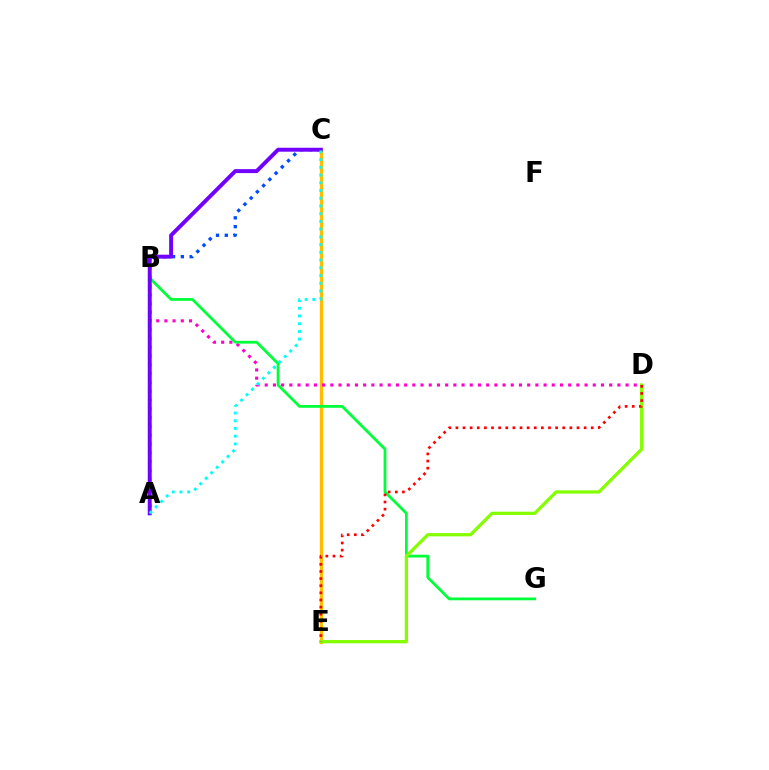{('C', 'E'): [{'color': '#ffbd00', 'line_style': 'solid', 'thickness': 2.4}], ('B', 'D'): [{'color': '#ff00cf', 'line_style': 'dotted', 'thickness': 2.23}], ('B', 'G'): [{'color': '#00ff39', 'line_style': 'solid', 'thickness': 2.0}], ('D', 'E'): [{'color': '#84ff00', 'line_style': 'solid', 'thickness': 2.35}, {'color': '#ff0000', 'line_style': 'dotted', 'thickness': 1.94}], ('A', 'C'): [{'color': '#004bff', 'line_style': 'dotted', 'thickness': 2.39}, {'color': '#7200ff', 'line_style': 'solid', 'thickness': 2.84}, {'color': '#00fff6', 'line_style': 'dotted', 'thickness': 2.1}]}